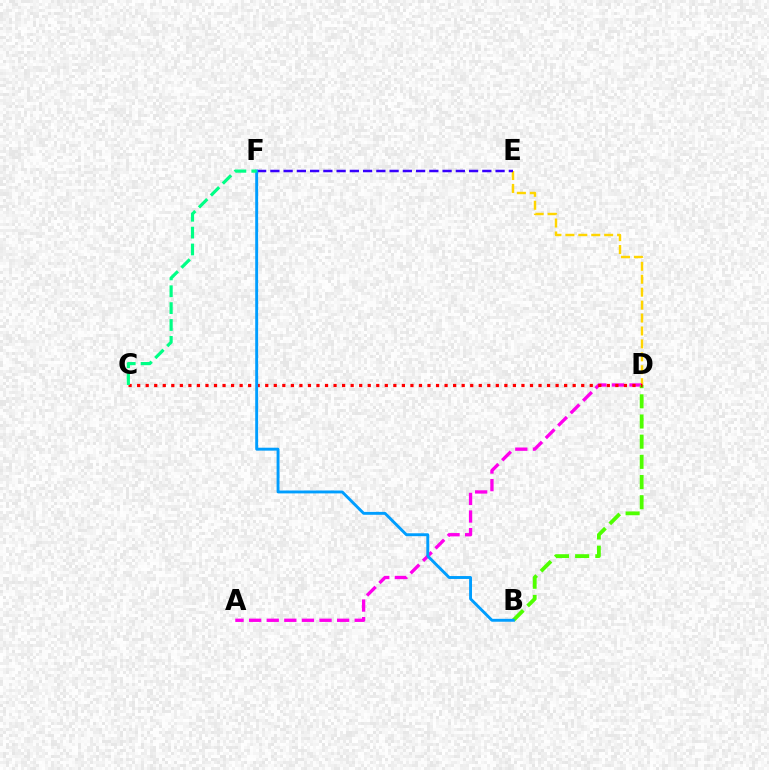{('D', 'E'): [{'color': '#ffd500', 'line_style': 'dashed', 'thickness': 1.76}], ('A', 'D'): [{'color': '#ff00ed', 'line_style': 'dashed', 'thickness': 2.39}], ('B', 'D'): [{'color': '#4fff00', 'line_style': 'dashed', 'thickness': 2.74}], ('C', 'D'): [{'color': '#ff0000', 'line_style': 'dotted', 'thickness': 2.32}], ('E', 'F'): [{'color': '#3700ff', 'line_style': 'dashed', 'thickness': 1.8}], ('B', 'F'): [{'color': '#009eff', 'line_style': 'solid', 'thickness': 2.09}], ('C', 'F'): [{'color': '#00ff86', 'line_style': 'dashed', 'thickness': 2.29}]}